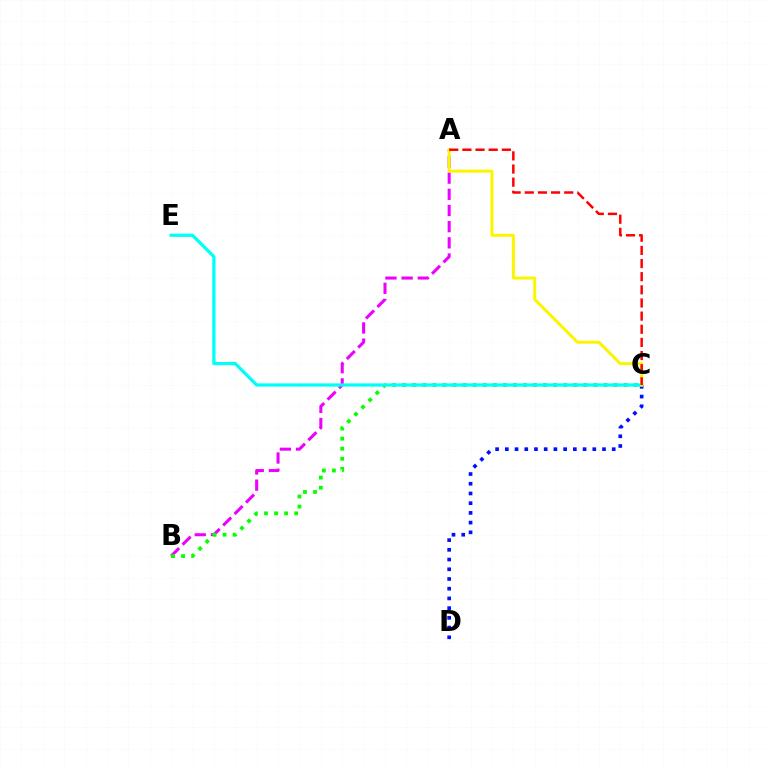{('A', 'B'): [{'color': '#ee00ff', 'line_style': 'dashed', 'thickness': 2.2}], ('B', 'C'): [{'color': '#08ff00', 'line_style': 'dotted', 'thickness': 2.73}], ('C', 'D'): [{'color': '#0010ff', 'line_style': 'dotted', 'thickness': 2.64}], ('C', 'E'): [{'color': '#00fff6', 'line_style': 'solid', 'thickness': 2.33}], ('A', 'C'): [{'color': '#fcf500', 'line_style': 'solid', 'thickness': 2.17}, {'color': '#ff0000', 'line_style': 'dashed', 'thickness': 1.79}]}